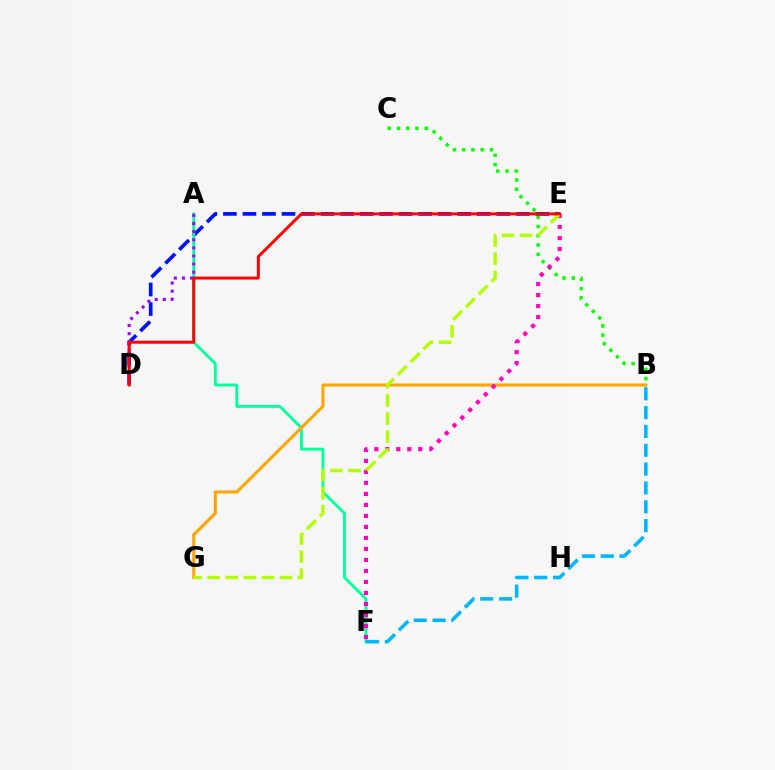{('D', 'E'): [{'color': '#0010ff', 'line_style': 'dashed', 'thickness': 2.65}, {'color': '#ff0000', 'line_style': 'solid', 'thickness': 2.14}], ('A', 'F'): [{'color': '#00ff9d', 'line_style': 'solid', 'thickness': 2.06}], ('B', 'G'): [{'color': '#ffa500', 'line_style': 'solid', 'thickness': 2.22}], ('B', 'C'): [{'color': '#08ff00', 'line_style': 'dotted', 'thickness': 2.51}], ('B', 'F'): [{'color': '#00b5ff', 'line_style': 'dashed', 'thickness': 2.56}], ('E', 'F'): [{'color': '#ff00bd', 'line_style': 'dotted', 'thickness': 2.99}], ('A', 'D'): [{'color': '#9b00ff', 'line_style': 'dotted', 'thickness': 2.2}], ('E', 'G'): [{'color': '#b3ff00', 'line_style': 'dashed', 'thickness': 2.46}]}